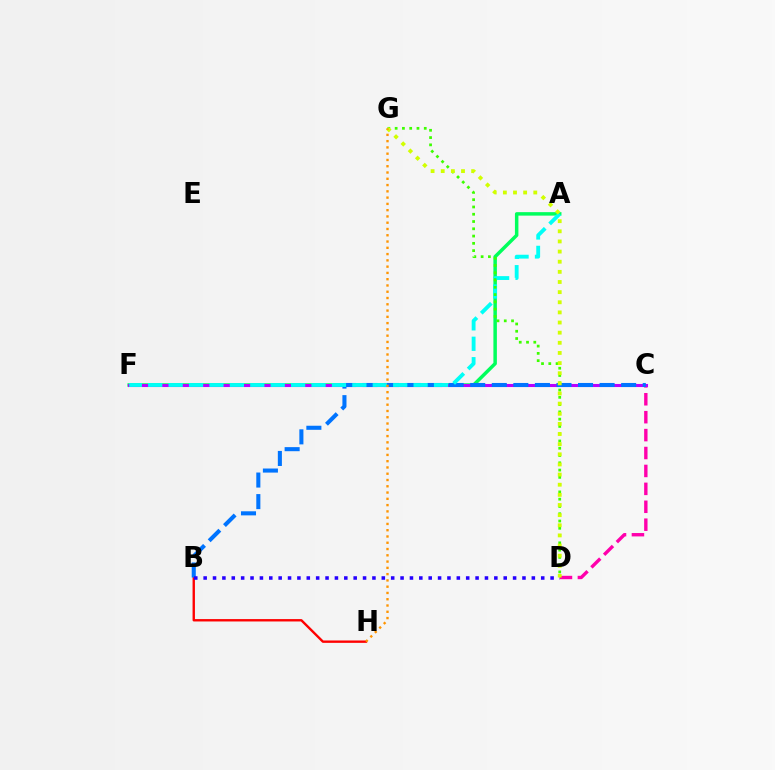{('A', 'F'): [{'color': '#00ff5c', 'line_style': 'solid', 'thickness': 2.51}, {'color': '#00fff6', 'line_style': 'dashed', 'thickness': 2.77}], ('C', 'D'): [{'color': '#ff00ac', 'line_style': 'dashed', 'thickness': 2.43}], ('B', 'H'): [{'color': '#ff0000', 'line_style': 'solid', 'thickness': 1.71}], ('C', 'F'): [{'color': '#b900ff', 'line_style': 'solid', 'thickness': 2.21}], ('B', 'C'): [{'color': '#0074ff', 'line_style': 'dashed', 'thickness': 2.93}], ('B', 'D'): [{'color': '#2500ff', 'line_style': 'dotted', 'thickness': 2.55}], ('D', 'G'): [{'color': '#3dff00', 'line_style': 'dotted', 'thickness': 1.98}, {'color': '#d1ff00', 'line_style': 'dotted', 'thickness': 2.75}], ('G', 'H'): [{'color': '#ff9400', 'line_style': 'dotted', 'thickness': 1.71}]}